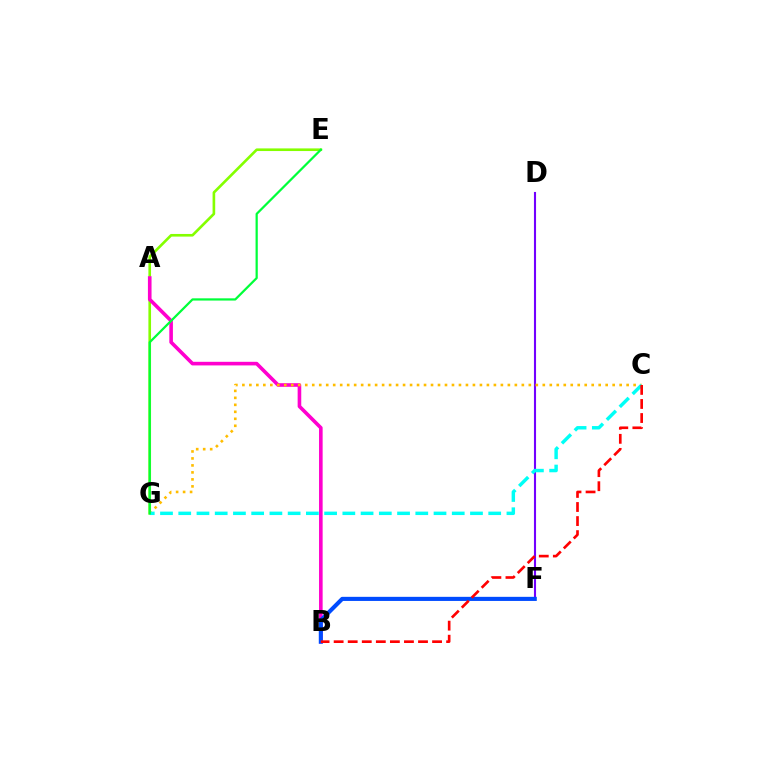{('E', 'G'): [{'color': '#84ff00', 'line_style': 'solid', 'thickness': 1.9}, {'color': '#00ff39', 'line_style': 'solid', 'thickness': 1.61}], ('A', 'B'): [{'color': '#ff00cf', 'line_style': 'solid', 'thickness': 2.6}], ('D', 'F'): [{'color': '#7200ff', 'line_style': 'solid', 'thickness': 1.51}], ('C', 'G'): [{'color': '#ffbd00', 'line_style': 'dotted', 'thickness': 1.9}, {'color': '#00fff6', 'line_style': 'dashed', 'thickness': 2.48}], ('B', 'F'): [{'color': '#004bff', 'line_style': 'solid', 'thickness': 2.96}], ('B', 'C'): [{'color': '#ff0000', 'line_style': 'dashed', 'thickness': 1.91}]}